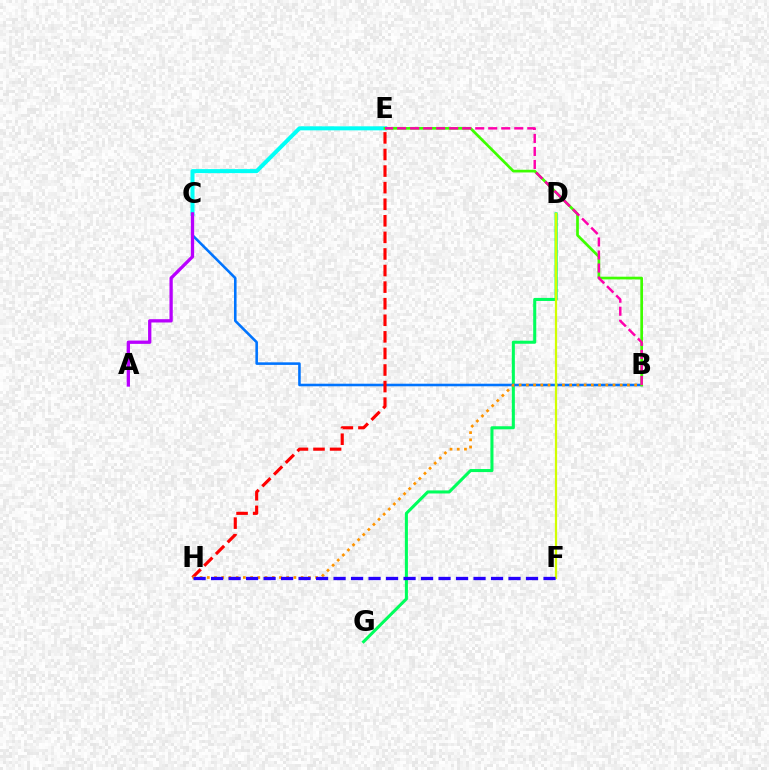{('D', 'G'): [{'color': '#00ff5c', 'line_style': 'solid', 'thickness': 2.2}], ('B', 'C'): [{'color': '#0074ff', 'line_style': 'solid', 'thickness': 1.85}], ('C', 'E'): [{'color': '#00fff6', 'line_style': 'solid', 'thickness': 2.89}], ('B', 'E'): [{'color': '#3dff00', 'line_style': 'solid', 'thickness': 1.95}, {'color': '#ff00ac', 'line_style': 'dashed', 'thickness': 1.77}], ('E', 'H'): [{'color': '#ff0000', 'line_style': 'dashed', 'thickness': 2.25}], ('A', 'C'): [{'color': '#b900ff', 'line_style': 'solid', 'thickness': 2.37}], ('B', 'H'): [{'color': '#ff9400', 'line_style': 'dotted', 'thickness': 1.96}], ('D', 'F'): [{'color': '#d1ff00', 'line_style': 'solid', 'thickness': 1.61}], ('F', 'H'): [{'color': '#2500ff', 'line_style': 'dashed', 'thickness': 2.38}]}